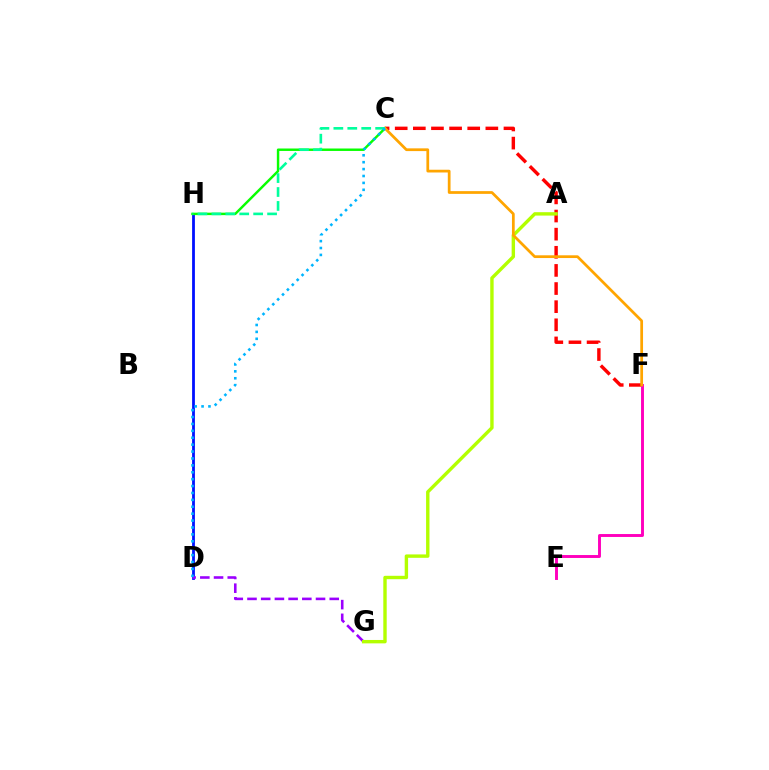{('C', 'F'): [{'color': '#ff0000', 'line_style': 'dashed', 'thickness': 2.46}, {'color': '#ffa500', 'line_style': 'solid', 'thickness': 1.97}], ('D', 'H'): [{'color': '#0010ff', 'line_style': 'solid', 'thickness': 2.01}], ('C', 'H'): [{'color': '#08ff00', 'line_style': 'solid', 'thickness': 1.76}, {'color': '#00ff9d', 'line_style': 'dashed', 'thickness': 1.89}], ('D', 'G'): [{'color': '#9b00ff', 'line_style': 'dashed', 'thickness': 1.86}], ('A', 'G'): [{'color': '#b3ff00', 'line_style': 'solid', 'thickness': 2.44}], ('E', 'F'): [{'color': '#ff00bd', 'line_style': 'solid', 'thickness': 2.1}], ('C', 'D'): [{'color': '#00b5ff', 'line_style': 'dotted', 'thickness': 1.88}]}